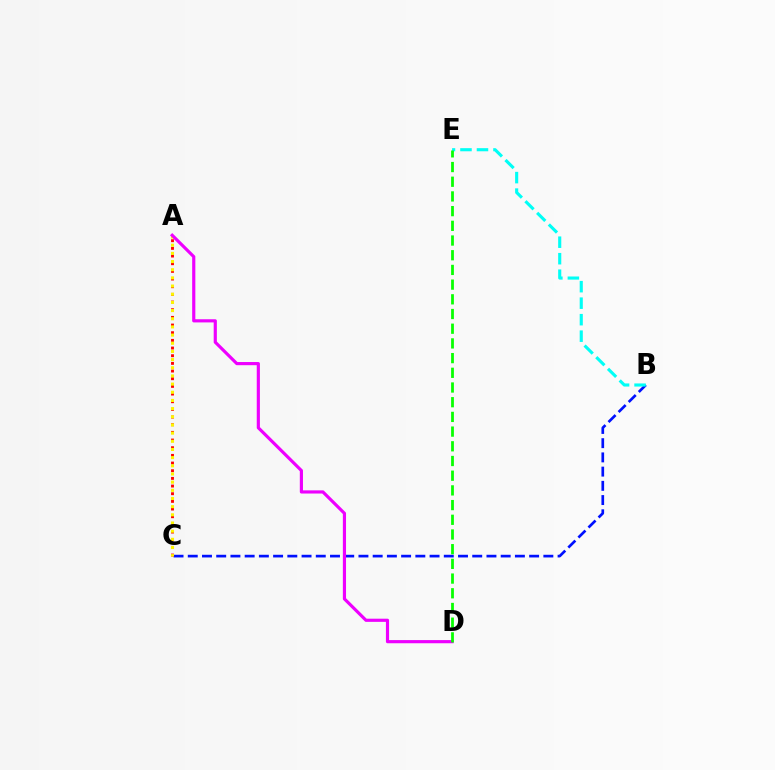{('B', 'C'): [{'color': '#0010ff', 'line_style': 'dashed', 'thickness': 1.93}], ('A', 'C'): [{'color': '#ff0000', 'line_style': 'dotted', 'thickness': 2.08}, {'color': '#fcf500', 'line_style': 'dotted', 'thickness': 2.22}], ('B', 'E'): [{'color': '#00fff6', 'line_style': 'dashed', 'thickness': 2.24}], ('A', 'D'): [{'color': '#ee00ff', 'line_style': 'solid', 'thickness': 2.28}], ('D', 'E'): [{'color': '#08ff00', 'line_style': 'dashed', 'thickness': 2.0}]}